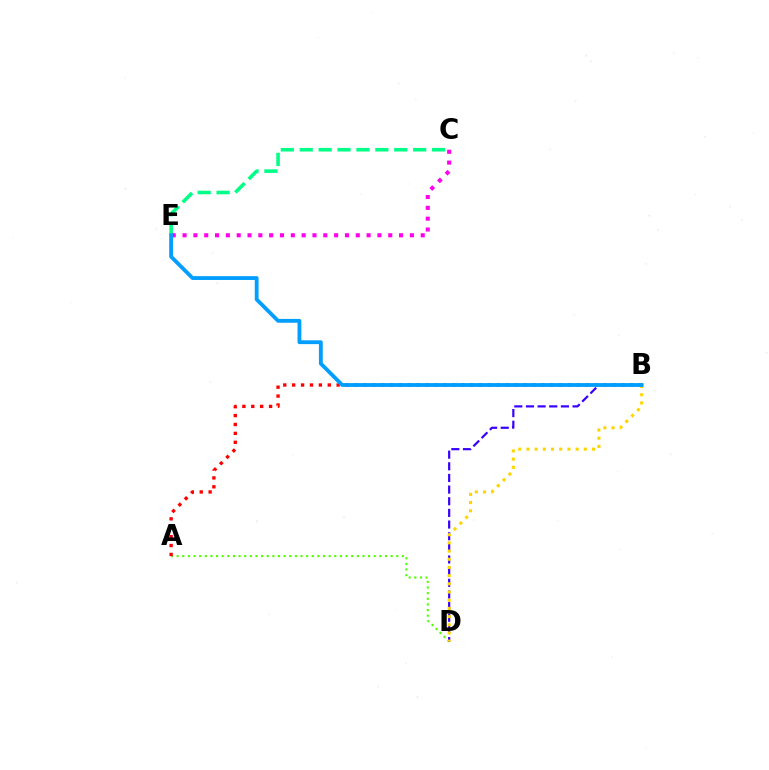{('A', 'D'): [{'color': '#4fff00', 'line_style': 'dotted', 'thickness': 1.53}], ('B', 'D'): [{'color': '#3700ff', 'line_style': 'dashed', 'thickness': 1.58}, {'color': '#ffd500', 'line_style': 'dotted', 'thickness': 2.23}], ('C', 'E'): [{'color': '#00ff86', 'line_style': 'dashed', 'thickness': 2.57}, {'color': '#ff00ed', 'line_style': 'dotted', 'thickness': 2.94}], ('A', 'B'): [{'color': '#ff0000', 'line_style': 'dotted', 'thickness': 2.42}], ('B', 'E'): [{'color': '#009eff', 'line_style': 'solid', 'thickness': 2.75}]}